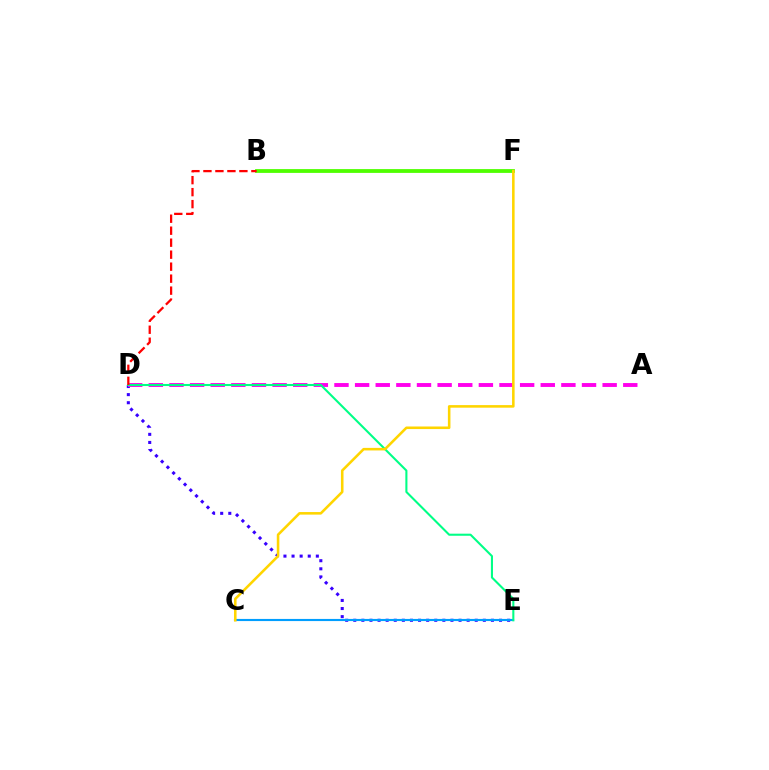{('B', 'F'): [{'color': '#4fff00', 'line_style': 'solid', 'thickness': 2.74}], ('D', 'E'): [{'color': '#3700ff', 'line_style': 'dotted', 'thickness': 2.2}, {'color': '#00ff86', 'line_style': 'solid', 'thickness': 1.5}], ('A', 'D'): [{'color': '#ff00ed', 'line_style': 'dashed', 'thickness': 2.8}], ('C', 'E'): [{'color': '#009eff', 'line_style': 'solid', 'thickness': 1.54}], ('B', 'D'): [{'color': '#ff0000', 'line_style': 'dashed', 'thickness': 1.63}], ('C', 'F'): [{'color': '#ffd500', 'line_style': 'solid', 'thickness': 1.85}]}